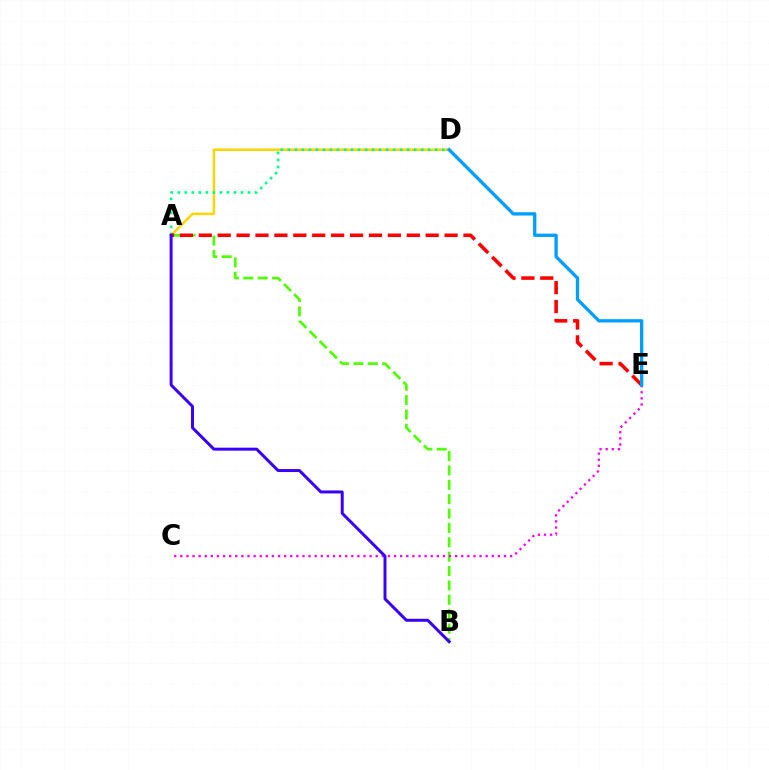{('A', 'D'): [{'color': '#ffd500', 'line_style': 'solid', 'thickness': 1.81}, {'color': '#00ff86', 'line_style': 'dotted', 'thickness': 1.91}], ('A', 'B'): [{'color': '#4fff00', 'line_style': 'dashed', 'thickness': 1.95}, {'color': '#3700ff', 'line_style': 'solid', 'thickness': 2.14}], ('C', 'E'): [{'color': '#ff00ed', 'line_style': 'dotted', 'thickness': 1.66}], ('A', 'E'): [{'color': '#ff0000', 'line_style': 'dashed', 'thickness': 2.57}], ('D', 'E'): [{'color': '#009eff', 'line_style': 'solid', 'thickness': 2.38}]}